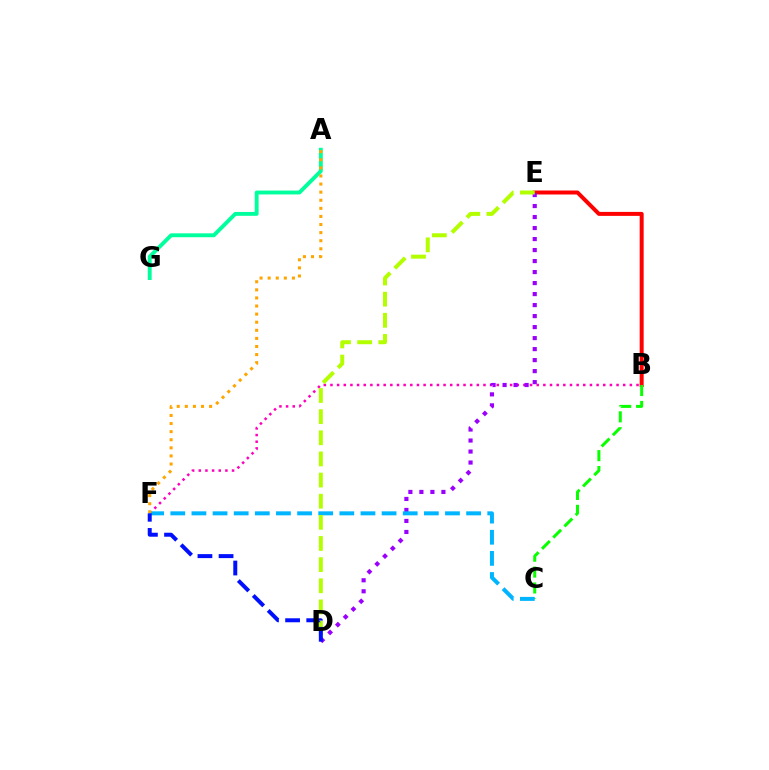{('B', 'F'): [{'color': '#ff00bd', 'line_style': 'dotted', 'thickness': 1.81}], ('B', 'E'): [{'color': '#ff0000', 'line_style': 'solid', 'thickness': 2.87}], ('D', 'E'): [{'color': '#9b00ff', 'line_style': 'dotted', 'thickness': 2.99}, {'color': '#b3ff00', 'line_style': 'dashed', 'thickness': 2.87}], ('B', 'C'): [{'color': '#08ff00', 'line_style': 'dashed', 'thickness': 2.16}], ('A', 'G'): [{'color': '#00ff9d', 'line_style': 'solid', 'thickness': 2.79}], ('C', 'F'): [{'color': '#00b5ff', 'line_style': 'dashed', 'thickness': 2.87}], ('A', 'F'): [{'color': '#ffa500', 'line_style': 'dotted', 'thickness': 2.2}], ('D', 'F'): [{'color': '#0010ff', 'line_style': 'dashed', 'thickness': 2.87}]}